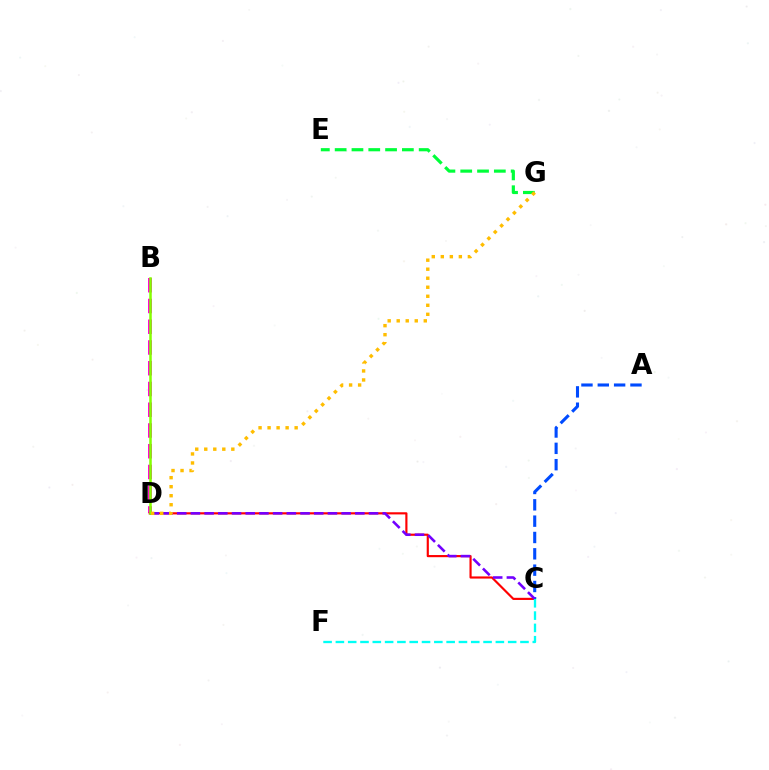{('B', 'D'): [{'color': '#ff00cf', 'line_style': 'dashed', 'thickness': 2.82}, {'color': '#84ff00', 'line_style': 'solid', 'thickness': 1.82}], ('C', 'D'): [{'color': '#ff0000', 'line_style': 'solid', 'thickness': 1.56}, {'color': '#7200ff', 'line_style': 'dashed', 'thickness': 1.86}], ('A', 'C'): [{'color': '#004bff', 'line_style': 'dashed', 'thickness': 2.22}], ('C', 'F'): [{'color': '#00fff6', 'line_style': 'dashed', 'thickness': 1.67}], ('E', 'G'): [{'color': '#00ff39', 'line_style': 'dashed', 'thickness': 2.28}], ('D', 'G'): [{'color': '#ffbd00', 'line_style': 'dotted', 'thickness': 2.45}]}